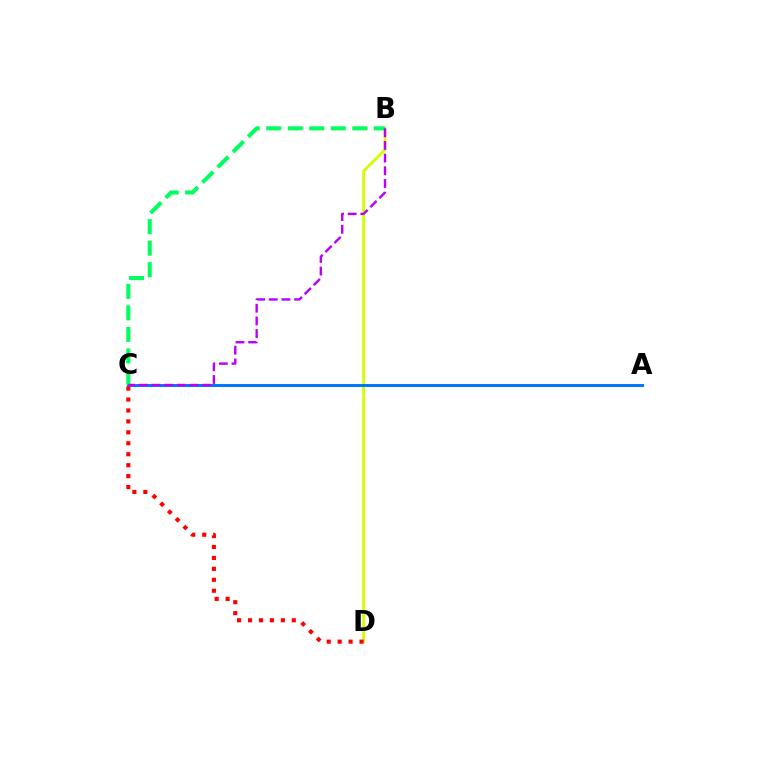{('B', 'D'): [{'color': '#d1ff00', 'line_style': 'solid', 'thickness': 2.04}], ('A', 'C'): [{'color': '#0074ff', 'line_style': 'solid', 'thickness': 2.11}], ('C', 'D'): [{'color': '#ff0000', 'line_style': 'dotted', 'thickness': 2.97}], ('B', 'C'): [{'color': '#00ff5c', 'line_style': 'dashed', 'thickness': 2.92}, {'color': '#b900ff', 'line_style': 'dashed', 'thickness': 1.72}]}